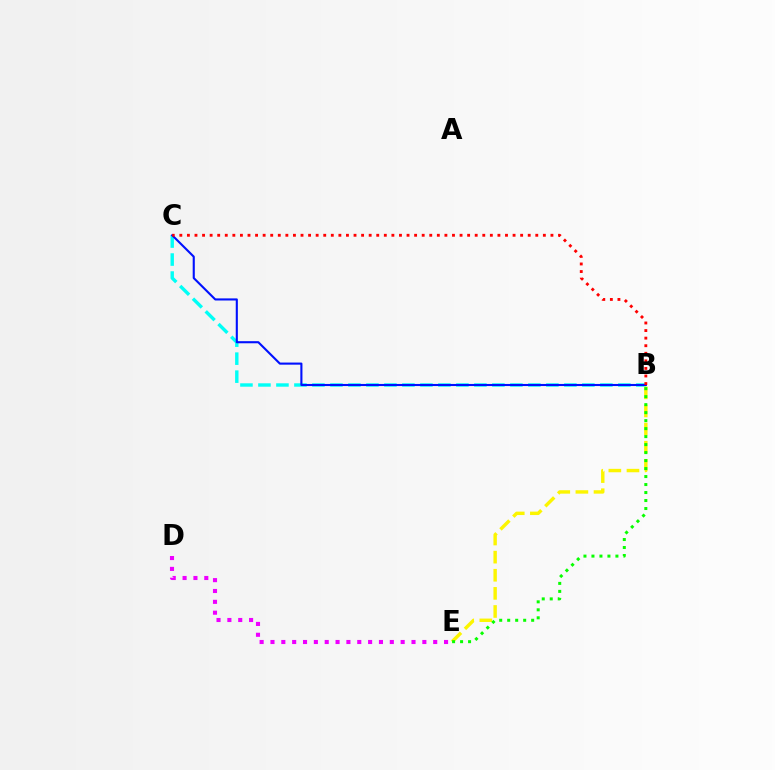{('B', 'C'): [{'color': '#00fff6', 'line_style': 'dashed', 'thickness': 2.44}, {'color': '#0010ff', 'line_style': 'solid', 'thickness': 1.52}, {'color': '#ff0000', 'line_style': 'dotted', 'thickness': 2.06}], ('D', 'E'): [{'color': '#ee00ff', 'line_style': 'dotted', 'thickness': 2.95}], ('B', 'E'): [{'color': '#fcf500', 'line_style': 'dashed', 'thickness': 2.46}, {'color': '#08ff00', 'line_style': 'dotted', 'thickness': 2.17}]}